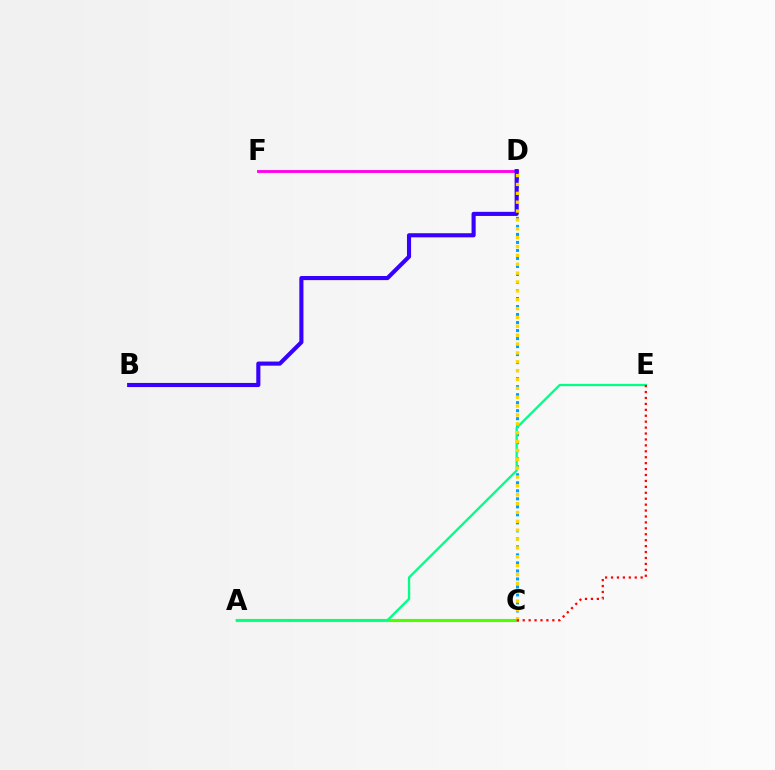{('A', 'C'): [{'color': '#4fff00', 'line_style': 'solid', 'thickness': 2.24}], ('C', 'D'): [{'color': '#009eff', 'line_style': 'dotted', 'thickness': 2.18}, {'color': '#ffd500', 'line_style': 'dotted', 'thickness': 2.41}], ('D', 'F'): [{'color': '#ff00ed', 'line_style': 'solid', 'thickness': 2.06}], ('A', 'E'): [{'color': '#00ff86', 'line_style': 'solid', 'thickness': 1.68}], ('B', 'D'): [{'color': '#3700ff', 'line_style': 'solid', 'thickness': 2.96}], ('C', 'E'): [{'color': '#ff0000', 'line_style': 'dotted', 'thickness': 1.61}]}